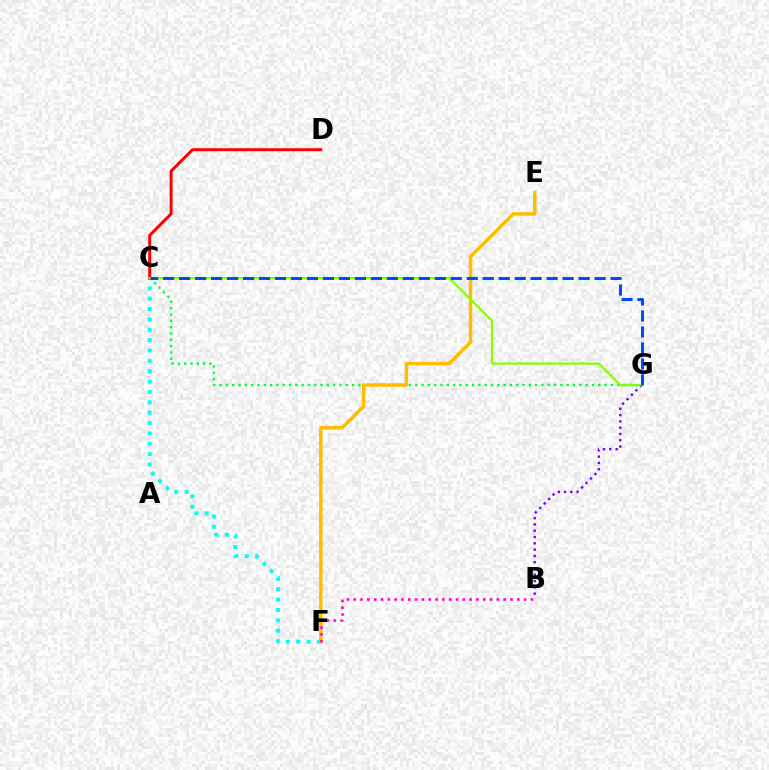{('C', 'F'): [{'color': '#00fff6', 'line_style': 'dotted', 'thickness': 2.82}], ('C', 'G'): [{'color': '#00ff39', 'line_style': 'dotted', 'thickness': 1.71}, {'color': '#84ff00', 'line_style': 'solid', 'thickness': 1.59}, {'color': '#004bff', 'line_style': 'dashed', 'thickness': 2.17}], ('E', 'F'): [{'color': '#ffbd00', 'line_style': 'solid', 'thickness': 2.49}], ('B', 'F'): [{'color': '#ff00cf', 'line_style': 'dotted', 'thickness': 1.85}], ('C', 'D'): [{'color': '#ff0000', 'line_style': 'solid', 'thickness': 2.13}], ('B', 'G'): [{'color': '#7200ff', 'line_style': 'dotted', 'thickness': 1.71}]}